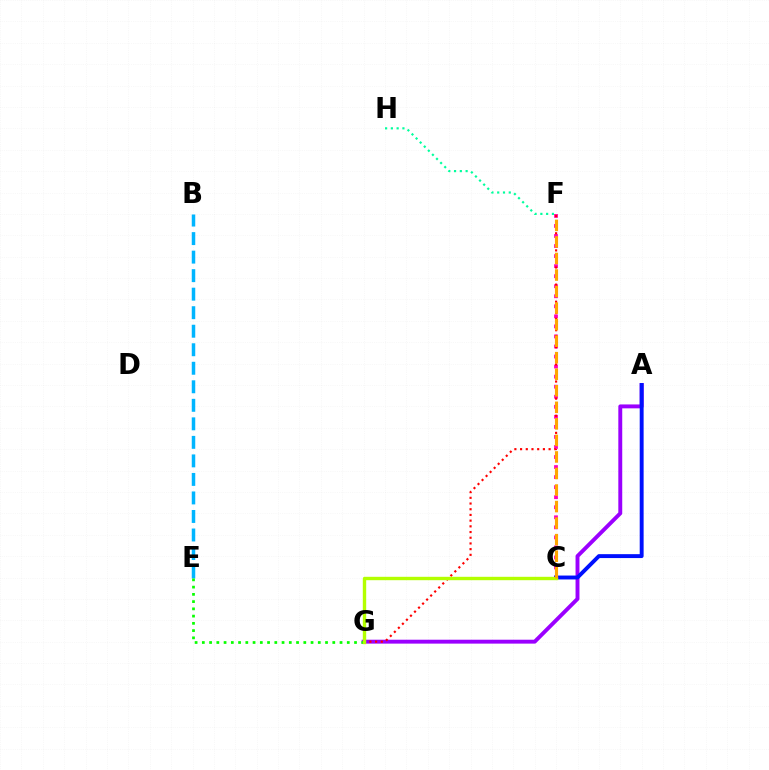{('B', 'E'): [{'color': '#00b5ff', 'line_style': 'dashed', 'thickness': 2.52}], ('F', 'H'): [{'color': '#00ff9d', 'line_style': 'dotted', 'thickness': 1.57}], ('A', 'G'): [{'color': '#9b00ff', 'line_style': 'solid', 'thickness': 2.81}], ('C', 'F'): [{'color': '#ff00bd', 'line_style': 'dotted', 'thickness': 2.73}, {'color': '#ffa500', 'line_style': 'dashed', 'thickness': 2.25}], ('A', 'C'): [{'color': '#0010ff', 'line_style': 'solid', 'thickness': 2.81}], ('E', 'G'): [{'color': '#08ff00', 'line_style': 'dotted', 'thickness': 1.97}], ('F', 'G'): [{'color': '#ff0000', 'line_style': 'dotted', 'thickness': 1.55}], ('C', 'G'): [{'color': '#b3ff00', 'line_style': 'solid', 'thickness': 2.44}]}